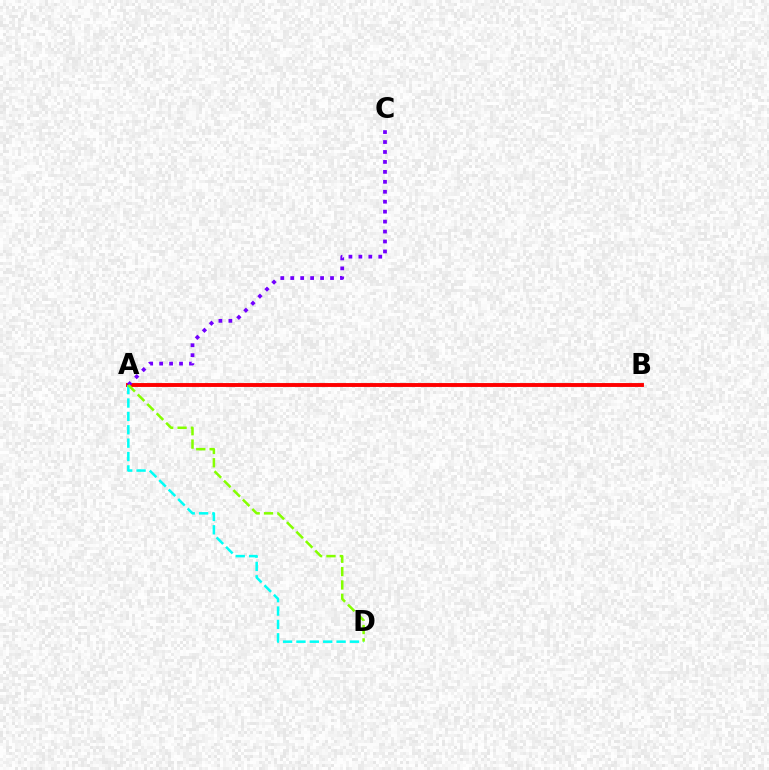{('A', 'B'): [{'color': '#ff0000', 'line_style': 'solid', 'thickness': 2.79}], ('A', 'D'): [{'color': '#00fff6', 'line_style': 'dashed', 'thickness': 1.82}, {'color': '#84ff00', 'line_style': 'dashed', 'thickness': 1.81}], ('A', 'C'): [{'color': '#7200ff', 'line_style': 'dotted', 'thickness': 2.7}]}